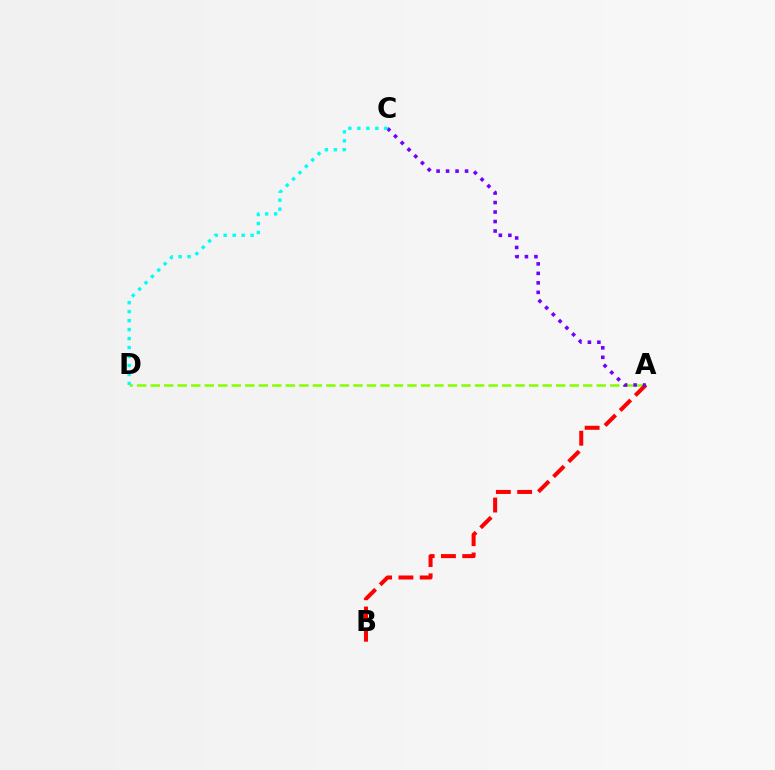{('A', 'D'): [{'color': '#84ff00', 'line_style': 'dashed', 'thickness': 1.84}], ('A', 'B'): [{'color': '#ff0000', 'line_style': 'dashed', 'thickness': 2.89}], ('A', 'C'): [{'color': '#7200ff', 'line_style': 'dotted', 'thickness': 2.58}], ('C', 'D'): [{'color': '#00fff6', 'line_style': 'dotted', 'thickness': 2.44}]}